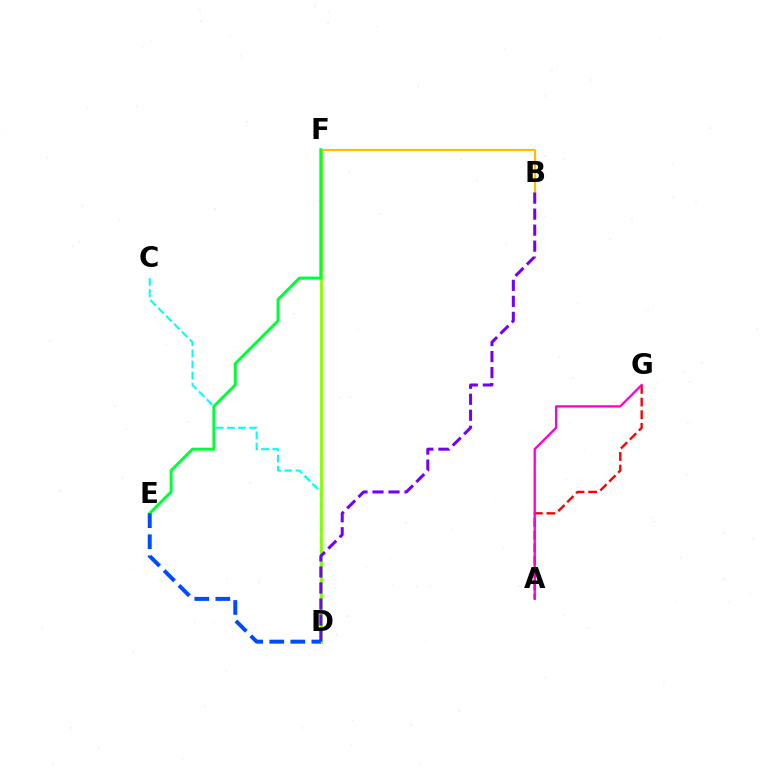{('C', 'D'): [{'color': '#00fff6', 'line_style': 'dashed', 'thickness': 1.51}], ('A', 'G'): [{'color': '#ff0000', 'line_style': 'dashed', 'thickness': 1.72}, {'color': '#ff00cf', 'line_style': 'solid', 'thickness': 1.66}], ('B', 'F'): [{'color': '#ffbd00', 'line_style': 'solid', 'thickness': 1.56}], ('D', 'F'): [{'color': '#84ff00', 'line_style': 'solid', 'thickness': 2.03}], ('B', 'D'): [{'color': '#7200ff', 'line_style': 'dashed', 'thickness': 2.18}], ('E', 'F'): [{'color': '#00ff39', 'line_style': 'solid', 'thickness': 2.14}], ('D', 'E'): [{'color': '#004bff', 'line_style': 'dashed', 'thickness': 2.86}]}